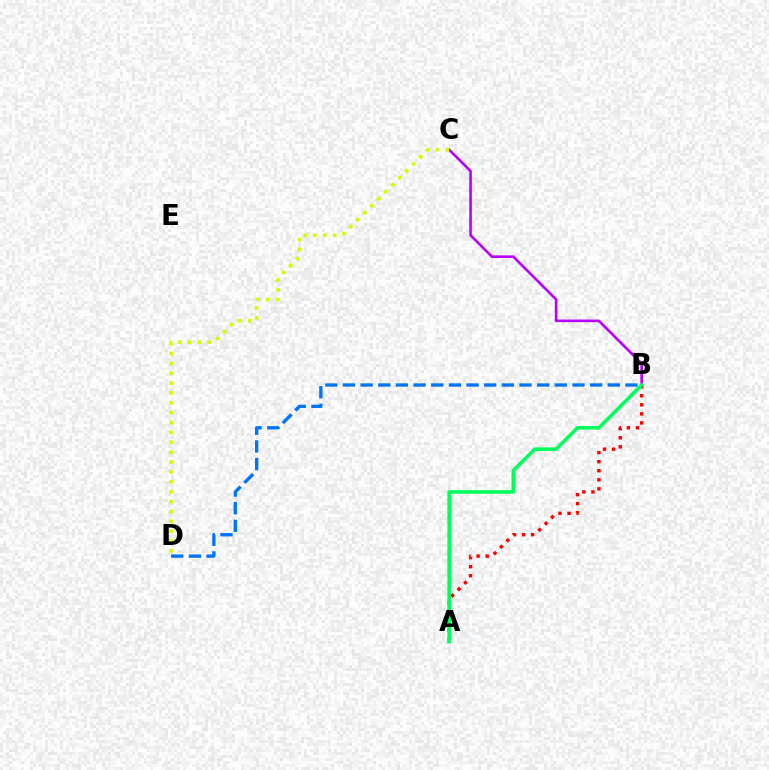{('A', 'B'): [{'color': '#ff0000', 'line_style': 'dotted', 'thickness': 2.46}, {'color': '#00ff5c', 'line_style': 'solid', 'thickness': 2.58}], ('B', 'C'): [{'color': '#b900ff', 'line_style': 'solid', 'thickness': 1.88}], ('C', 'D'): [{'color': '#d1ff00', 'line_style': 'dotted', 'thickness': 2.68}], ('B', 'D'): [{'color': '#0074ff', 'line_style': 'dashed', 'thickness': 2.4}]}